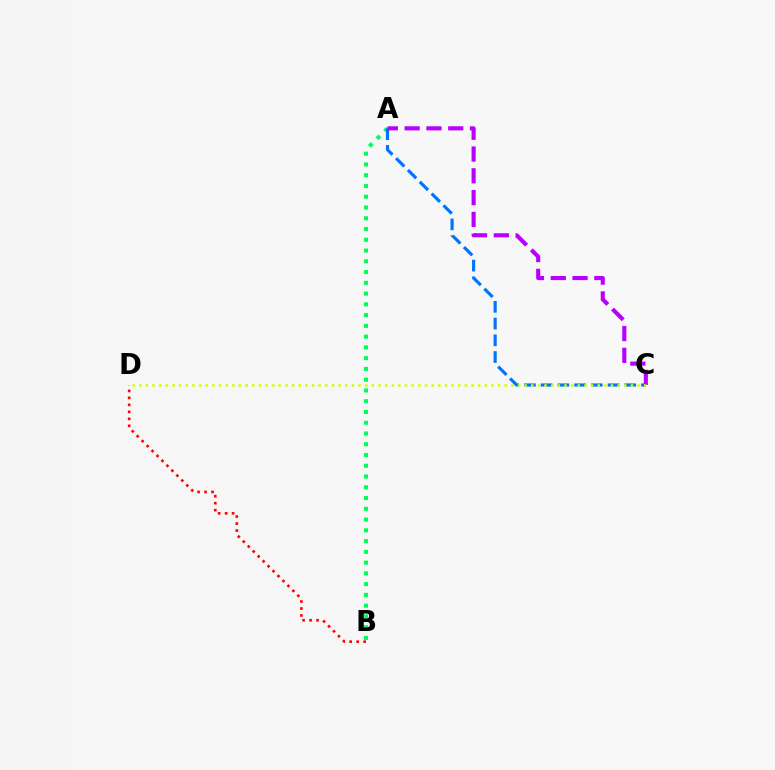{('A', 'B'): [{'color': '#00ff5c', 'line_style': 'dotted', 'thickness': 2.92}], ('A', 'C'): [{'color': '#0074ff', 'line_style': 'dashed', 'thickness': 2.27}, {'color': '#b900ff', 'line_style': 'dashed', 'thickness': 2.96}], ('B', 'D'): [{'color': '#ff0000', 'line_style': 'dotted', 'thickness': 1.9}], ('C', 'D'): [{'color': '#d1ff00', 'line_style': 'dotted', 'thickness': 1.81}]}